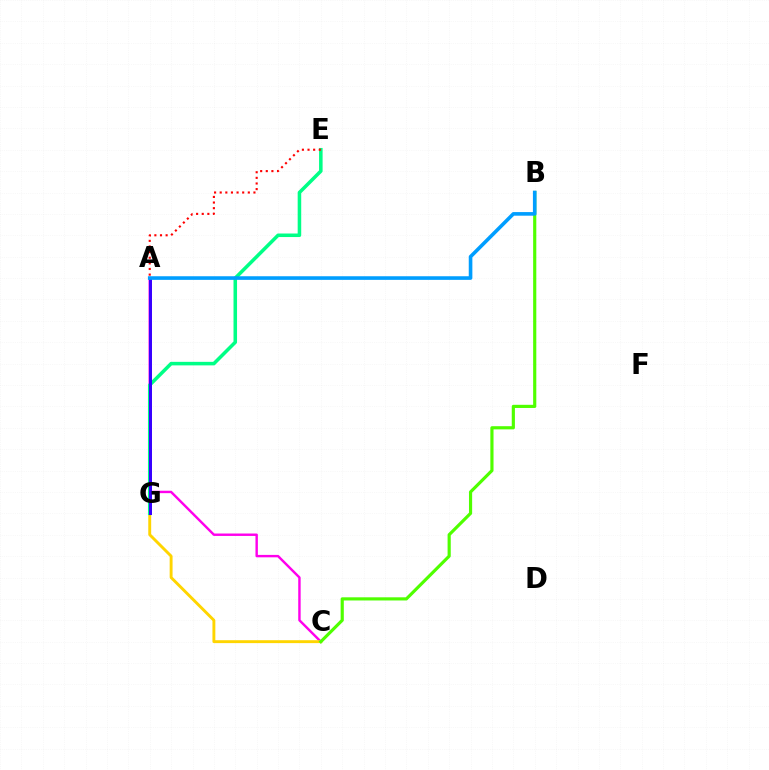{('A', 'C'): [{'color': '#ff00ed', 'line_style': 'solid', 'thickness': 1.74}], ('C', 'G'): [{'color': '#ffd500', 'line_style': 'solid', 'thickness': 2.09}], ('E', 'G'): [{'color': '#00ff86', 'line_style': 'solid', 'thickness': 2.55}], ('A', 'E'): [{'color': '#ff0000', 'line_style': 'dotted', 'thickness': 1.53}], ('A', 'G'): [{'color': '#3700ff', 'line_style': 'solid', 'thickness': 2.15}], ('B', 'C'): [{'color': '#4fff00', 'line_style': 'solid', 'thickness': 2.28}], ('A', 'B'): [{'color': '#009eff', 'line_style': 'solid', 'thickness': 2.6}]}